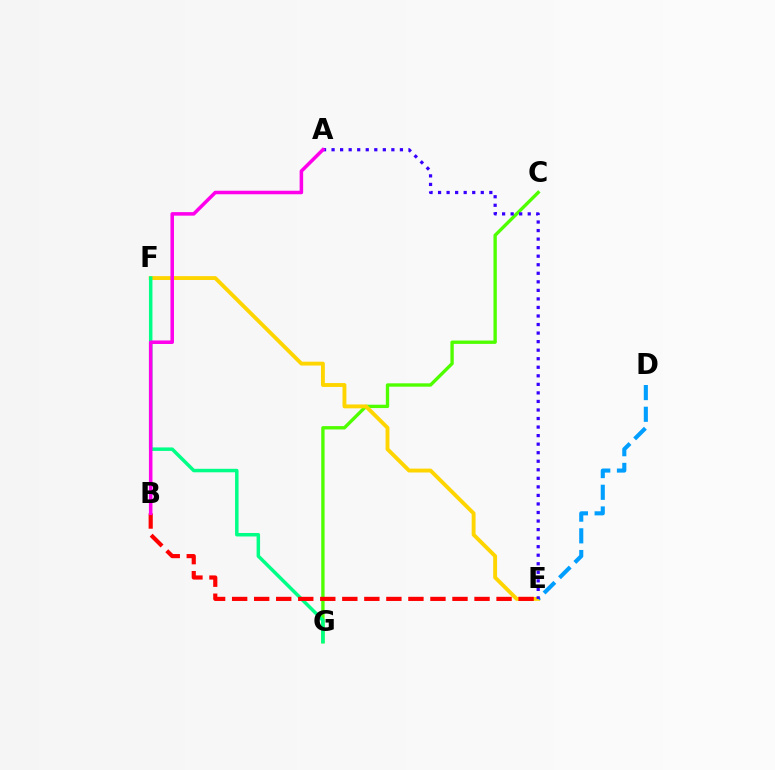{('C', 'G'): [{'color': '#4fff00', 'line_style': 'solid', 'thickness': 2.41}], ('E', 'F'): [{'color': '#ffd500', 'line_style': 'solid', 'thickness': 2.79}], ('D', 'E'): [{'color': '#009eff', 'line_style': 'dashed', 'thickness': 2.95}], ('F', 'G'): [{'color': '#00ff86', 'line_style': 'solid', 'thickness': 2.51}], ('A', 'E'): [{'color': '#3700ff', 'line_style': 'dotted', 'thickness': 2.32}], ('B', 'E'): [{'color': '#ff0000', 'line_style': 'dashed', 'thickness': 2.99}], ('A', 'B'): [{'color': '#ff00ed', 'line_style': 'solid', 'thickness': 2.55}]}